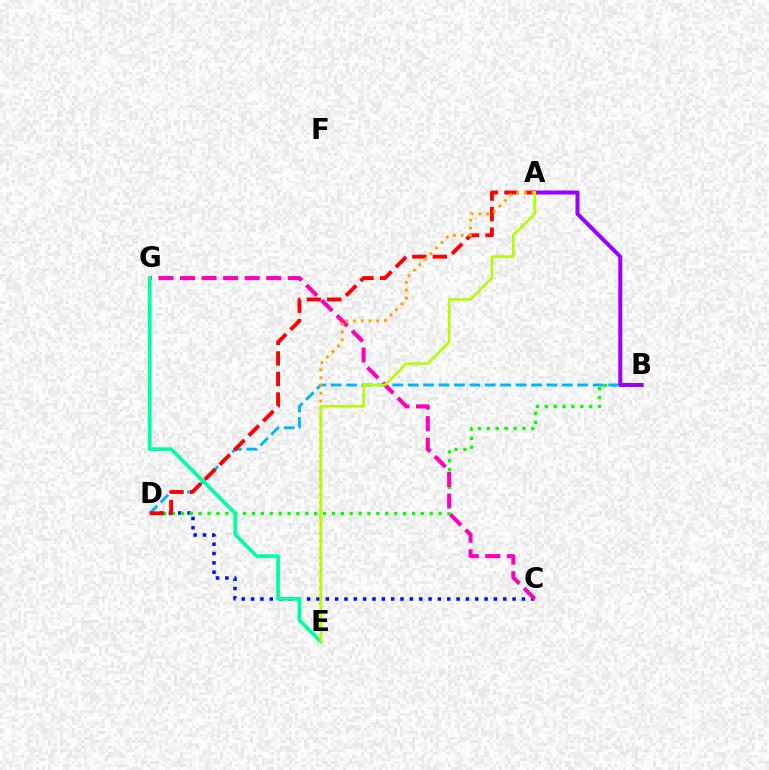{('C', 'D'): [{'color': '#0010ff', 'line_style': 'dotted', 'thickness': 2.54}], ('B', 'D'): [{'color': '#08ff00', 'line_style': 'dotted', 'thickness': 2.41}, {'color': '#00b5ff', 'line_style': 'dashed', 'thickness': 2.09}], ('A', 'B'): [{'color': '#9b00ff', 'line_style': 'solid', 'thickness': 2.88}], ('A', 'D'): [{'color': '#ff0000', 'line_style': 'dashed', 'thickness': 2.79}], ('C', 'G'): [{'color': '#ff00bd', 'line_style': 'dashed', 'thickness': 2.93}], ('A', 'E'): [{'color': '#ffa500', 'line_style': 'dotted', 'thickness': 2.12}, {'color': '#b3ff00', 'line_style': 'solid', 'thickness': 1.88}], ('E', 'G'): [{'color': '#00ff9d', 'line_style': 'solid', 'thickness': 2.66}]}